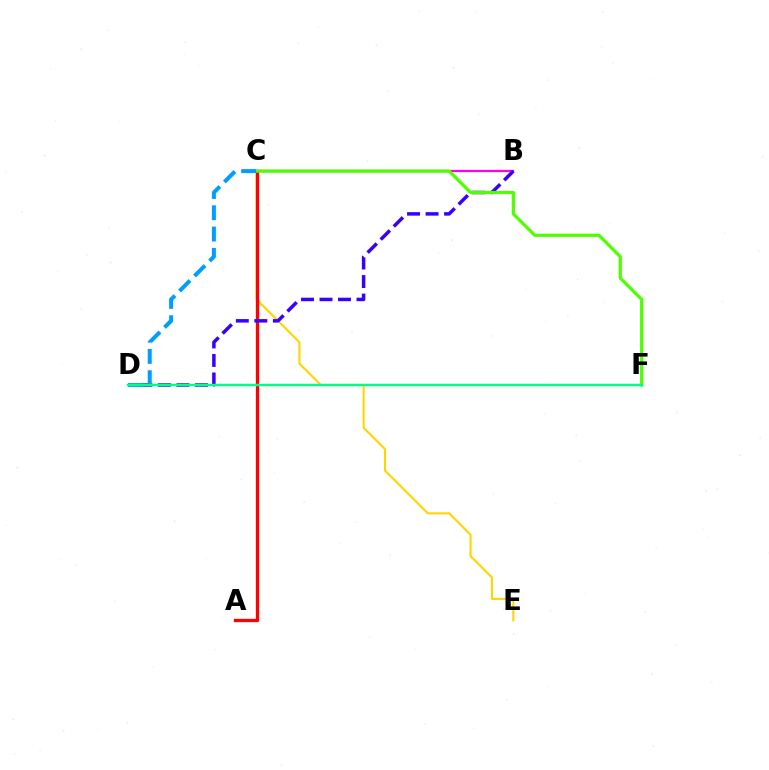{('C', 'E'): [{'color': '#ffd500', 'line_style': 'solid', 'thickness': 1.51}], ('A', 'C'): [{'color': '#ff0000', 'line_style': 'solid', 'thickness': 2.38}], ('B', 'C'): [{'color': '#ff00ed', 'line_style': 'solid', 'thickness': 1.6}], ('B', 'D'): [{'color': '#3700ff', 'line_style': 'dashed', 'thickness': 2.51}], ('C', 'F'): [{'color': '#4fff00', 'line_style': 'solid', 'thickness': 2.31}], ('C', 'D'): [{'color': '#009eff', 'line_style': 'dashed', 'thickness': 2.89}], ('D', 'F'): [{'color': '#00ff86', 'line_style': 'solid', 'thickness': 1.77}]}